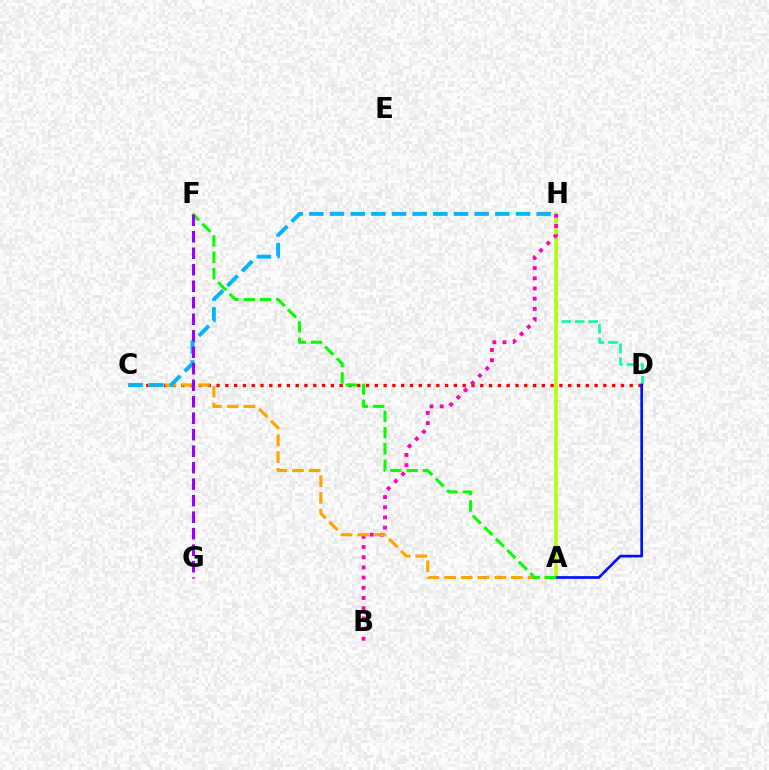{('D', 'H'): [{'color': '#00ff9d', 'line_style': 'dashed', 'thickness': 1.84}], ('A', 'H'): [{'color': '#b3ff00', 'line_style': 'solid', 'thickness': 2.52}], ('C', 'D'): [{'color': '#ff0000', 'line_style': 'dotted', 'thickness': 2.39}], ('A', 'D'): [{'color': '#0010ff', 'line_style': 'solid', 'thickness': 1.93}], ('B', 'H'): [{'color': '#ff00bd', 'line_style': 'dotted', 'thickness': 2.77}], ('A', 'C'): [{'color': '#ffa500', 'line_style': 'dashed', 'thickness': 2.27}], ('A', 'F'): [{'color': '#08ff00', 'line_style': 'dashed', 'thickness': 2.21}], ('C', 'H'): [{'color': '#00b5ff', 'line_style': 'dashed', 'thickness': 2.81}], ('F', 'G'): [{'color': '#9b00ff', 'line_style': 'dashed', 'thickness': 2.24}]}